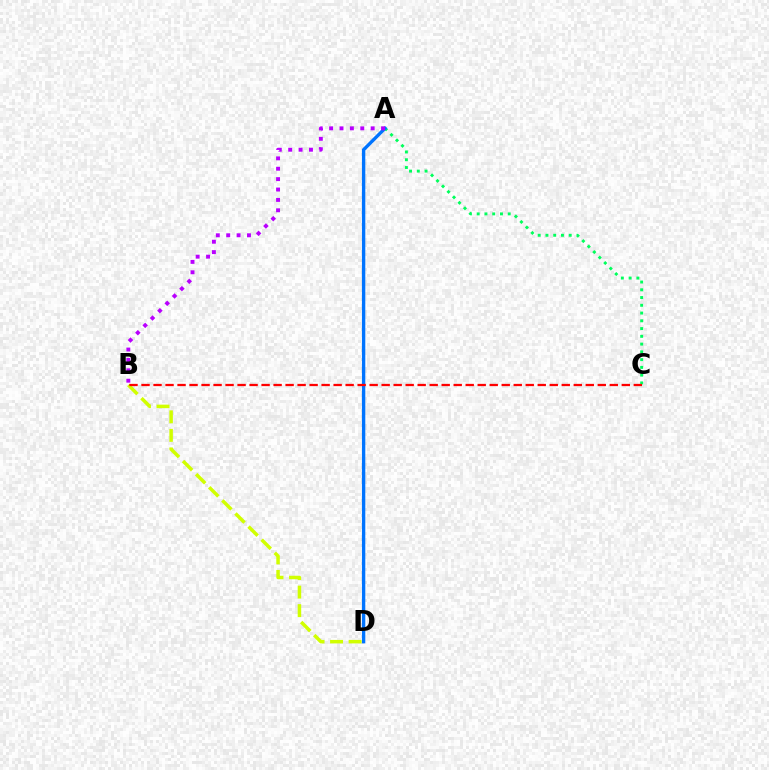{('A', 'C'): [{'color': '#00ff5c', 'line_style': 'dotted', 'thickness': 2.11}], ('A', 'D'): [{'color': '#0074ff', 'line_style': 'solid', 'thickness': 2.42}], ('B', 'D'): [{'color': '#d1ff00', 'line_style': 'dashed', 'thickness': 2.52}], ('A', 'B'): [{'color': '#b900ff', 'line_style': 'dotted', 'thickness': 2.82}], ('B', 'C'): [{'color': '#ff0000', 'line_style': 'dashed', 'thickness': 1.63}]}